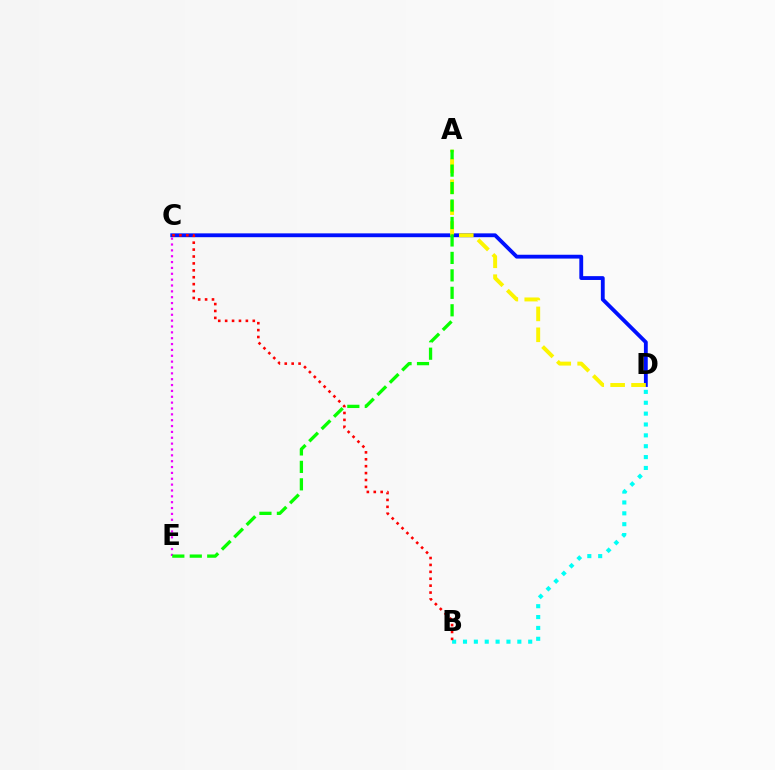{('C', 'D'): [{'color': '#0010ff', 'line_style': 'solid', 'thickness': 2.76}], ('B', 'D'): [{'color': '#00fff6', 'line_style': 'dotted', 'thickness': 2.95}], ('A', 'D'): [{'color': '#fcf500', 'line_style': 'dashed', 'thickness': 2.84}], ('C', 'E'): [{'color': '#ee00ff', 'line_style': 'dotted', 'thickness': 1.59}], ('A', 'E'): [{'color': '#08ff00', 'line_style': 'dashed', 'thickness': 2.37}], ('B', 'C'): [{'color': '#ff0000', 'line_style': 'dotted', 'thickness': 1.88}]}